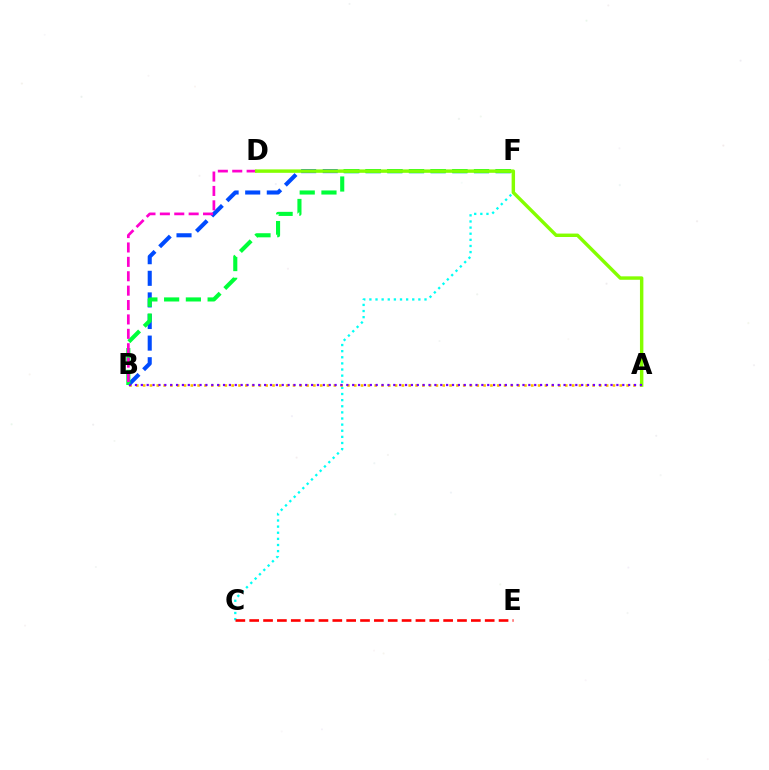{('C', 'F'): [{'color': '#00fff6', 'line_style': 'dotted', 'thickness': 1.66}], ('A', 'B'): [{'color': '#ffbd00', 'line_style': 'dotted', 'thickness': 1.85}, {'color': '#7200ff', 'line_style': 'dotted', 'thickness': 1.6}], ('B', 'F'): [{'color': '#004bff', 'line_style': 'dashed', 'thickness': 2.93}, {'color': '#00ff39', 'line_style': 'dashed', 'thickness': 2.95}], ('B', 'D'): [{'color': '#ff00cf', 'line_style': 'dashed', 'thickness': 1.96}], ('A', 'D'): [{'color': '#84ff00', 'line_style': 'solid', 'thickness': 2.47}], ('C', 'E'): [{'color': '#ff0000', 'line_style': 'dashed', 'thickness': 1.88}]}